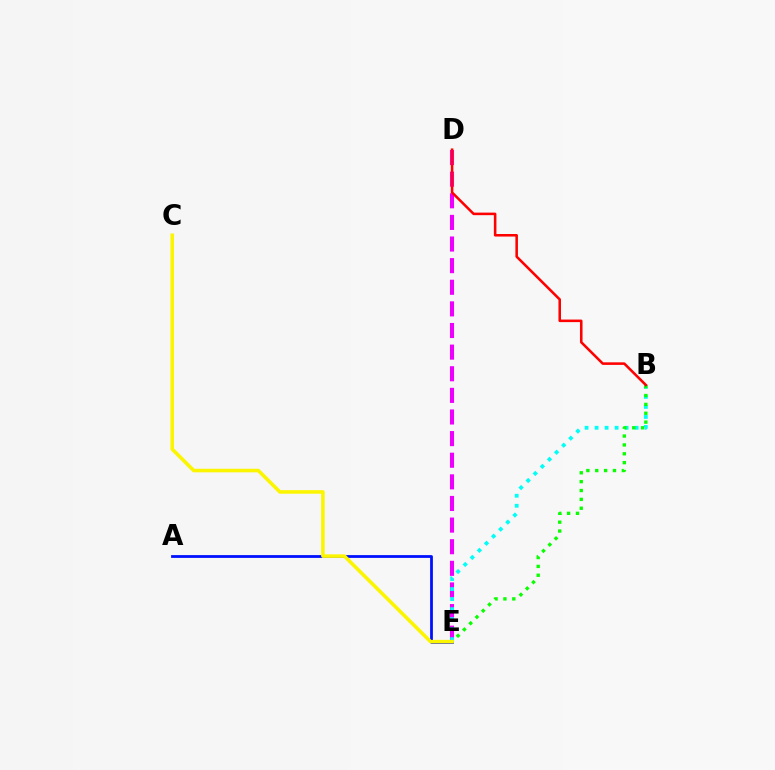{('D', 'E'): [{'color': '#ee00ff', 'line_style': 'dashed', 'thickness': 2.94}], ('B', 'E'): [{'color': '#00fff6', 'line_style': 'dotted', 'thickness': 2.72}, {'color': '#08ff00', 'line_style': 'dotted', 'thickness': 2.41}], ('A', 'E'): [{'color': '#0010ff', 'line_style': 'solid', 'thickness': 2.0}], ('C', 'E'): [{'color': '#fcf500', 'line_style': 'solid', 'thickness': 2.57}], ('B', 'D'): [{'color': '#ff0000', 'line_style': 'solid', 'thickness': 1.84}]}